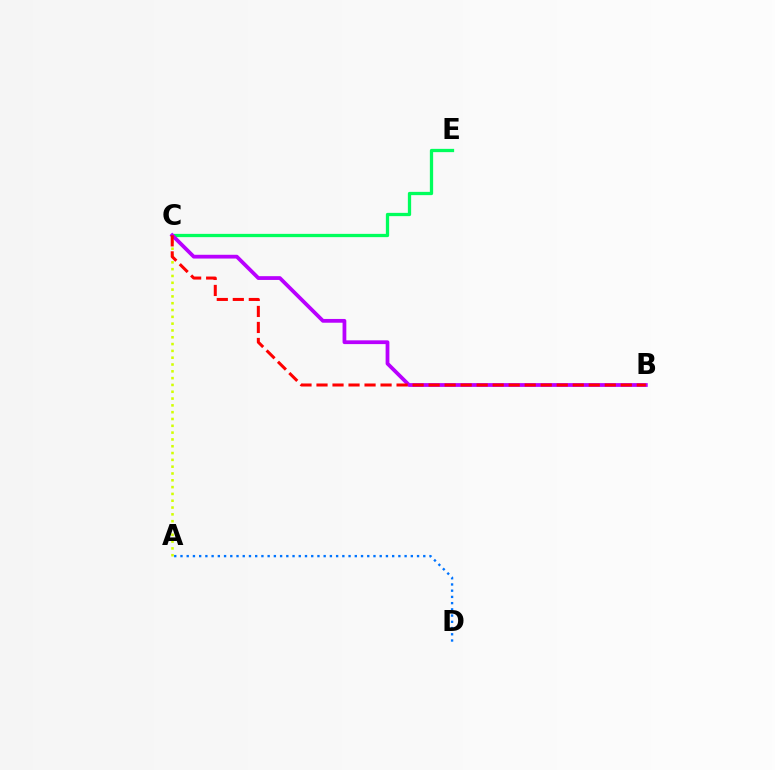{('A', 'C'): [{'color': '#d1ff00', 'line_style': 'dotted', 'thickness': 1.85}], ('C', 'E'): [{'color': '#00ff5c', 'line_style': 'solid', 'thickness': 2.35}], ('A', 'D'): [{'color': '#0074ff', 'line_style': 'dotted', 'thickness': 1.69}], ('B', 'C'): [{'color': '#b900ff', 'line_style': 'solid', 'thickness': 2.71}, {'color': '#ff0000', 'line_style': 'dashed', 'thickness': 2.18}]}